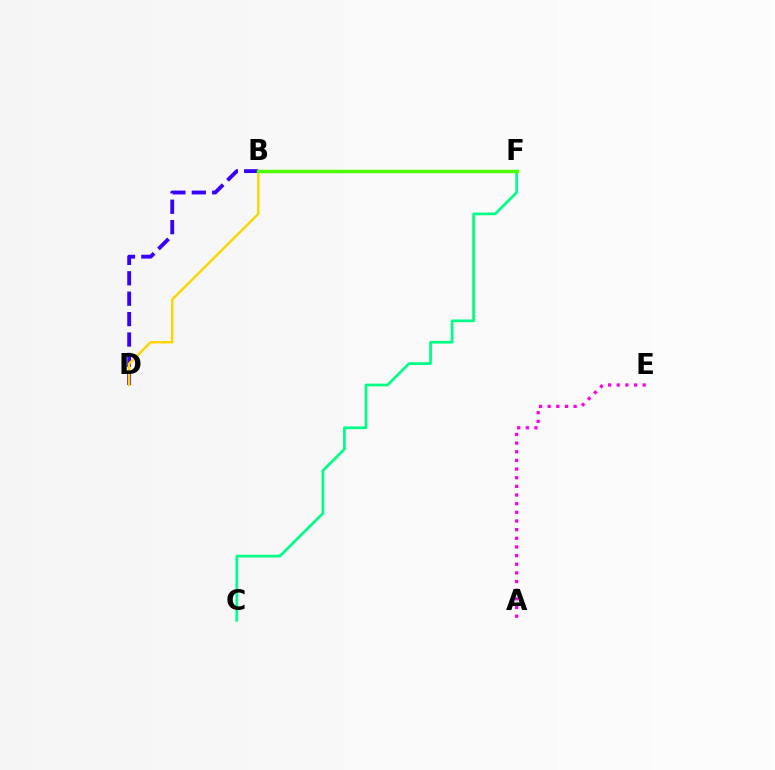{('C', 'F'): [{'color': '#00ff86', 'line_style': 'solid', 'thickness': 1.96}], ('B', 'F'): [{'color': '#ff0000', 'line_style': 'solid', 'thickness': 1.84}, {'color': '#009eff', 'line_style': 'solid', 'thickness': 2.07}, {'color': '#4fff00', 'line_style': 'solid', 'thickness': 2.5}], ('B', 'D'): [{'color': '#3700ff', 'line_style': 'dashed', 'thickness': 2.77}, {'color': '#ffd500', 'line_style': 'solid', 'thickness': 1.75}], ('A', 'E'): [{'color': '#ff00ed', 'line_style': 'dotted', 'thickness': 2.35}]}